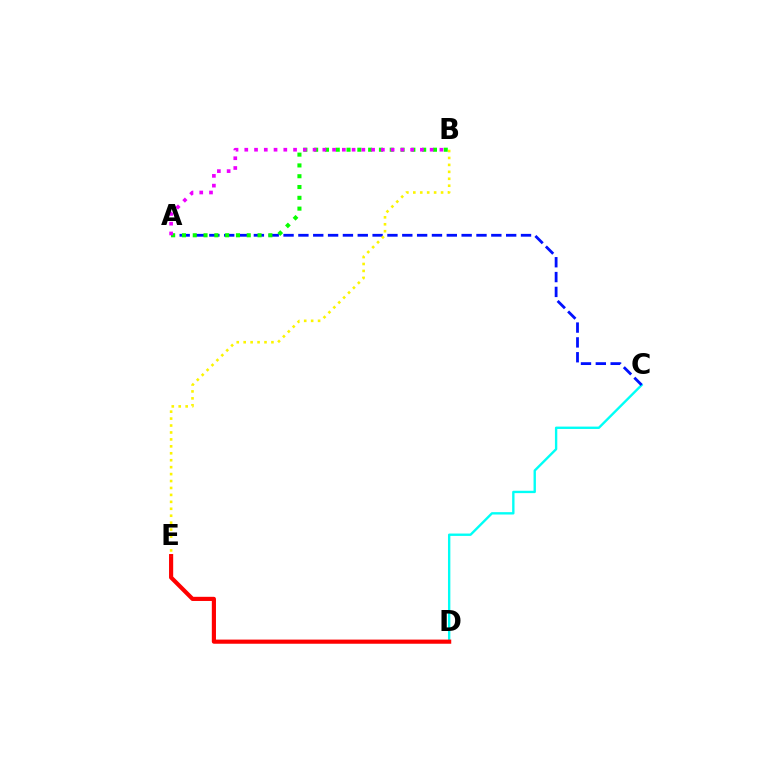{('C', 'D'): [{'color': '#00fff6', 'line_style': 'solid', 'thickness': 1.71}], ('A', 'C'): [{'color': '#0010ff', 'line_style': 'dashed', 'thickness': 2.02}], ('D', 'E'): [{'color': '#ff0000', 'line_style': 'solid', 'thickness': 2.99}], ('A', 'B'): [{'color': '#08ff00', 'line_style': 'dotted', 'thickness': 2.93}, {'color': '#ee00ff', 'line_style': 'dotted', 'thickness': 2.65}], ('B', 'E'): [{'color': '#fcf500', 'line_style': 'dotted', 'thickness': 1.89}]}